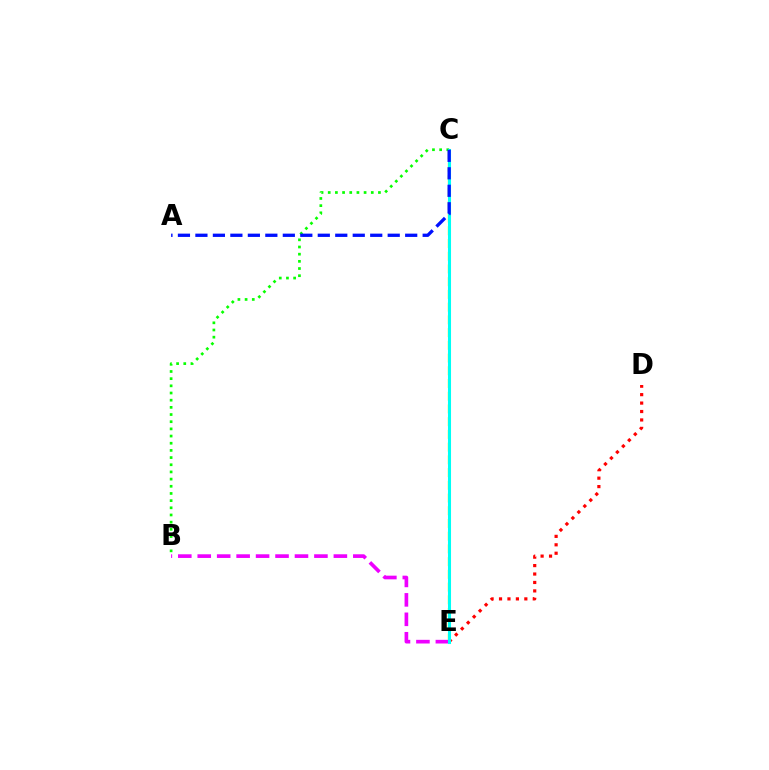{('B', 'C'): [{'color': '#08ff00', 'line_style': 'dotted', 'thickness': 1.95}], ('D', 'E'): [{'color': '#ff0000', 'line_style': 'dotted', 'thickness': 2.29}], ('C', 'E'): [{'color': '#fcf500', 'line_style': 'dashed', 'thickness': 1.73}, {'color': '#00fff6', 'line_style': 'solid', 'thickness': 2.21}], ('B', 'E'): [{'color': '#ee00ff', 'line_style': 'dashed', 'thickness': 2.64}], ('A', 'C'): [{'color': '#0010ff', 'line_style': 'dashed', 'thickness': 2.37}]}